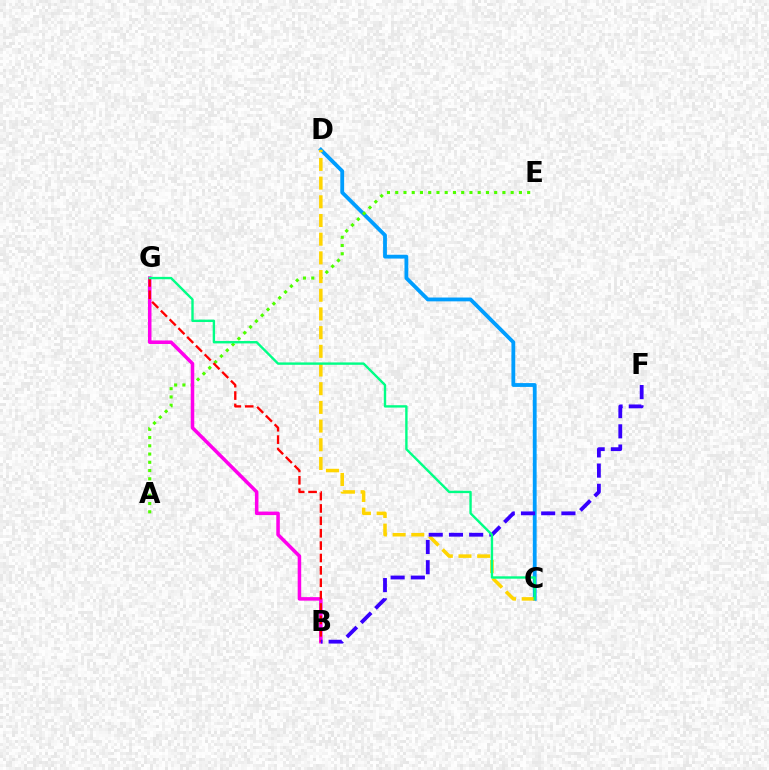{('C', 'D'): [{'color': '#009eff', 'line_style': 'solid', 'thickness': 2.75}, {'color': '#ffd500', 'line_style': 'dashed', 'thickness': 2.54}], ('A', 'E'): [{'color': '#4fff00', 'line_style': 'dotted', 'thickness': 2.24}], ('B', 'G'): [{'color': '#ff00ed', 'line_style': 'solid', 'thickness': 2.54}, {'color': '#ff0000', 'line_style': 'dashed', 'thickness': 1.68}], ('B', 'F'): [{'color': '#3700ff', 'line_style': 'dashed', 'thickness': 2.75}], ('C', 'G'): [{'color': '#00ff86', 'line_style': 'solid', 'thickness': 1.72}]}